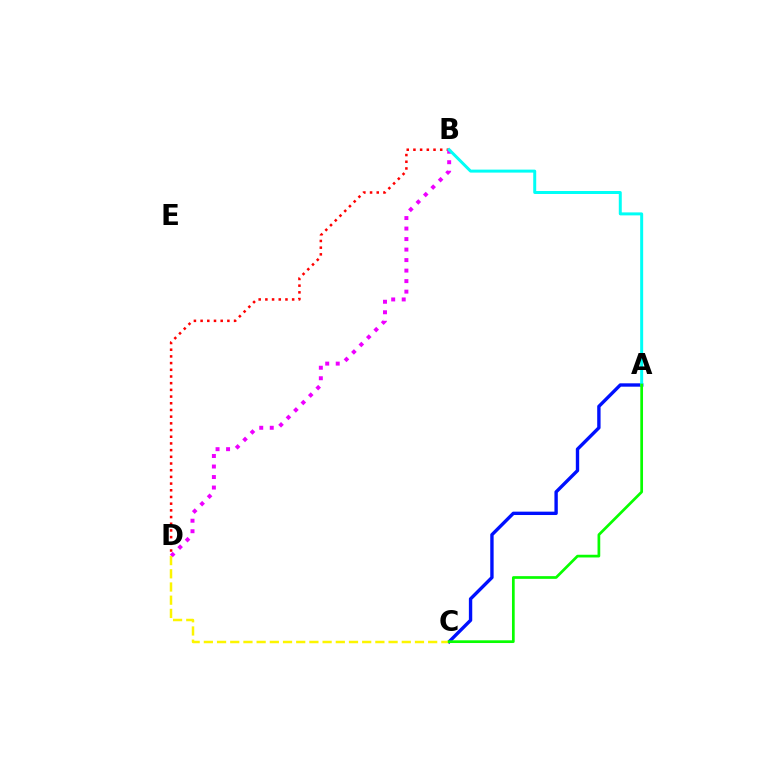{('A', 'C'): [{'color': '#0010ff', 'line_style': 'solid', 'thickness': 2.43}, {'color': '#08ff00', 'line_style': 'solid', 'thickness': 1.95}], ('B', 'D'): [{'color': '#ff0000', 'line_style': 'dotted', 'thickness': 1.82}, {'color': '#ee00ff', 'line_style': 'dotted', 'thickness': 2.86}], ('A', 'B'): [{'color': '#00fff6', 'line_style': 'solid', 'thickness': 2.15}], ('C', 'D'): [{'color': '#fcf500', 'line_style': 'dashed', 'thickness': 1.79}]}